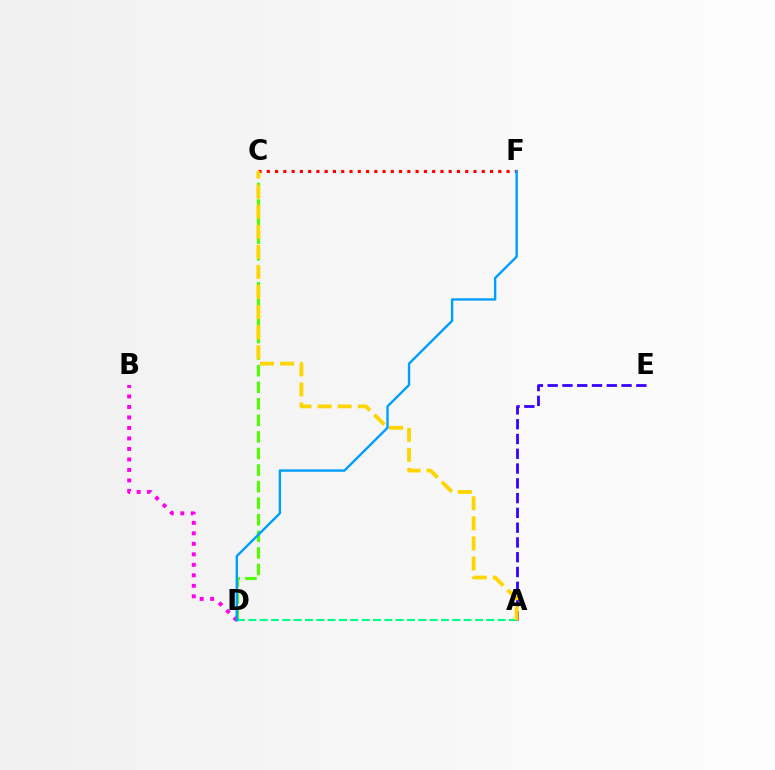{('C', 'D'): [{'color': '#4fff00', 'line_style': 'dashed', 'thickness': 2.25}], ('C', 'F'): [{'color': '#ff0000', 'line_style': 'dotted', 'thickness': 2.25}], ('A', 'D'): [{'color': '#00ff86', 'line_style': 'dashed', 'thickness': 1.54}], ('A', 'E'): [{'color': '#3700ff', 'line_style': 'dashed', 'thickness': 2.01}], ('B', 'D'): [{'color': '#ff00ed', 'line_style': 'dotted', 'thickness': 2.85}], ('D', 'F'): [{'color': '#009eff', 'line_style': 'solid', 'thickness': 1.72}], ('A', 'C'): [{'color': '#ffd500', 'line_style': 'dashed', 'thickness': 2.73}]}